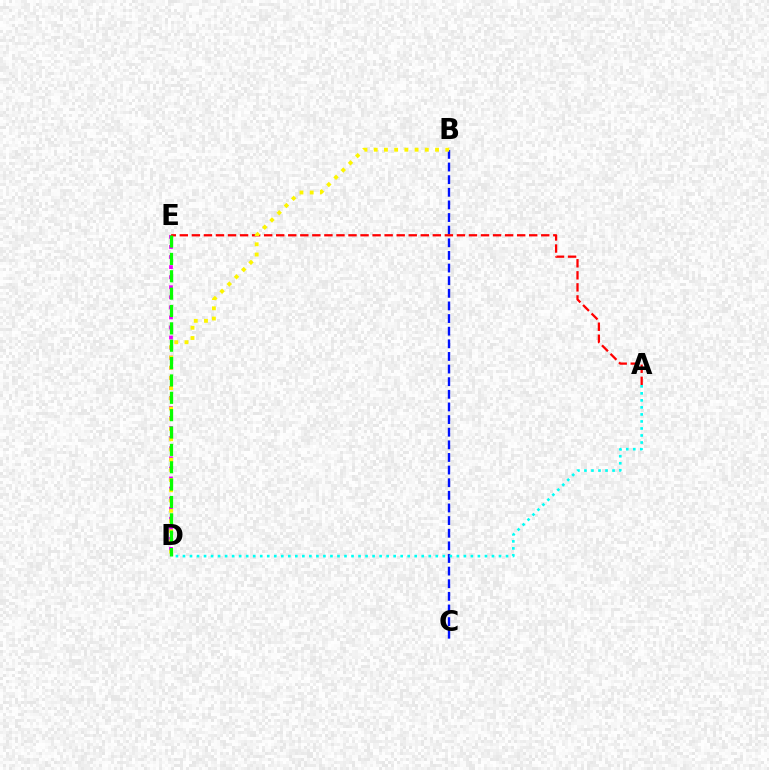{('D', 'E'): [{'color': '#ee00ff', 'line_style': 'dotted', 'thickness': 2.73}, {'color': '#08ff00', 'line_style': 'dashed', 'thickness': 2.36}], ('B', 'C'): [{'color': '#0010ff', 'line_style': 'dashed', 'thickness': 1.72}], ('A', 'E'): [{'color': '#ff0000', 'line_style': 'dashed', 'thickness': 1.64}], ('B', 'D'): [{'color': '#fcf500', 'line_style': 'dotted', 'thickness': 2.78}], ('A', 'D'): [{'color': '#00fff6', 'line_style': 'dotted', 'thickness': 1.91}]}